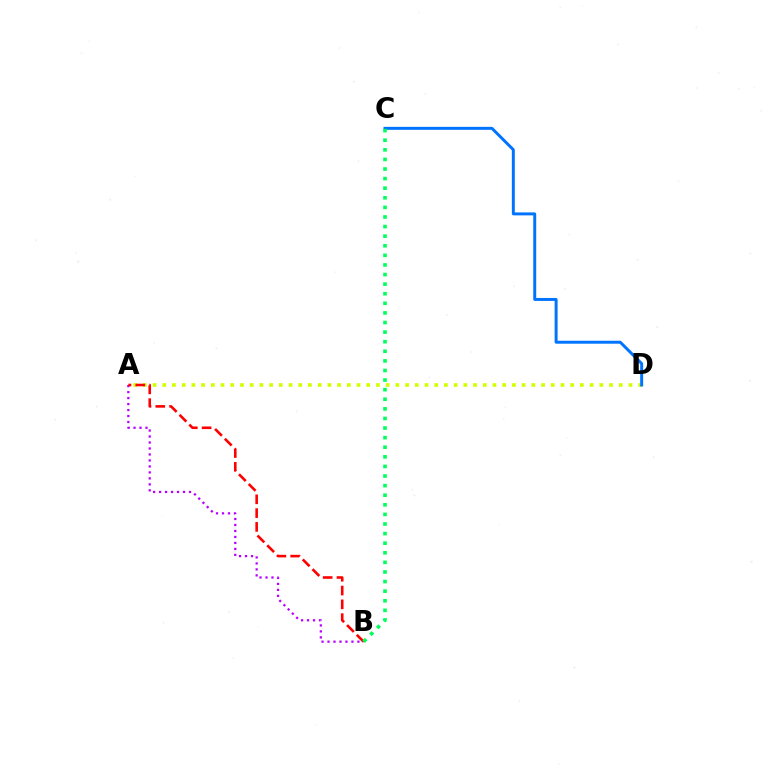{('A', 'D'): [{'color': '#d1ff00', 'line_style': 'dotted', 'thickness': 2.64}], ('C', 'D'): [{'color': '#0074ff', 'line_style': 'solid', 'thickness': 2.13}], ('A', 'B'): [{'color': '#b900ff', 'line_style': 'dotted', 'thickness': 1.63}, {'color': '#ff0000', 'line_style': 'dashed', 'thickness': 1.87}], ('B', 'C'): [{'color': '#00ff5c', 'line_style': 'dotted', 'thickness': 2.61}]}